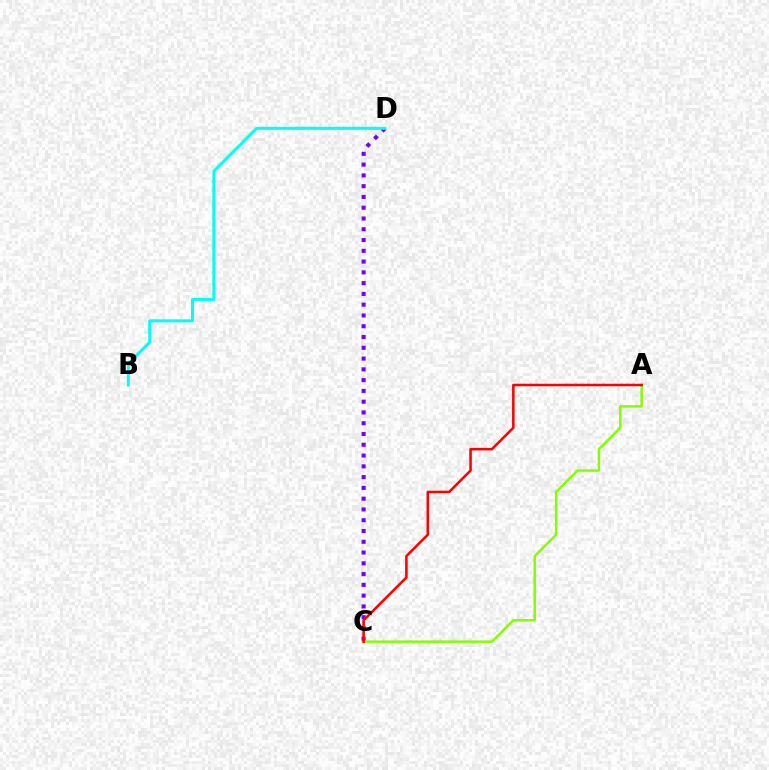{('C', 'D'): [{'color': '#7200ff', 'line_style': 'dotted', 'thickness': 2.93}], ('A', 'C'): [{'color': '#84ff00', 'line_style': 'solid', 'thickness': 1.8}, {'color': '#ff0000', 'line_style': 'solid', 'thickness': 1.82}], ('B', 'D'): [{'color': '#00fff6', 'line_style': 'solid', 'thickness': 2.15}]}